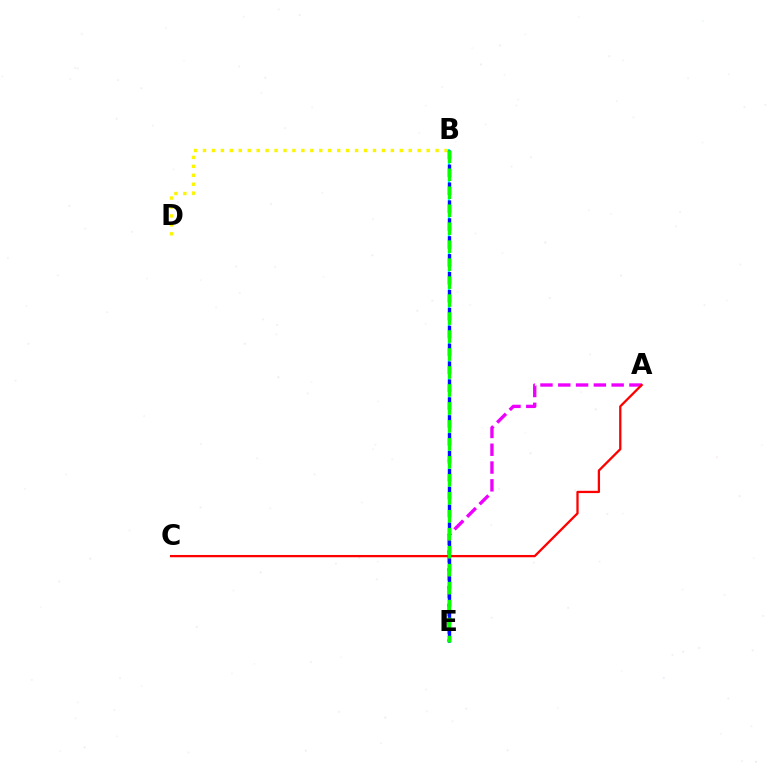{('B', 'D'): [{'color': '#fcf500', 'line_style': 'dotted', 'thickness': 2.43}], ('B', 'E'): [{'color': '#00fff6', 'line_style': 'solid', 'thickness': 1.53}, {'color': '#0010ff', 'line_style': 'dashed', 'thickness': 2.43}, {'color': '#08ff00', 'line_style': 'dashed', 'thickness': 2.44}], ('A', 'E'): [{'color': '#ee00ff', 'line_style': 'dashed', 'thickness': 2.42}], ('A', 'C'): [{'color': '#ff0000', 'line_style': 'solid', 'thickness': 1.65}]}